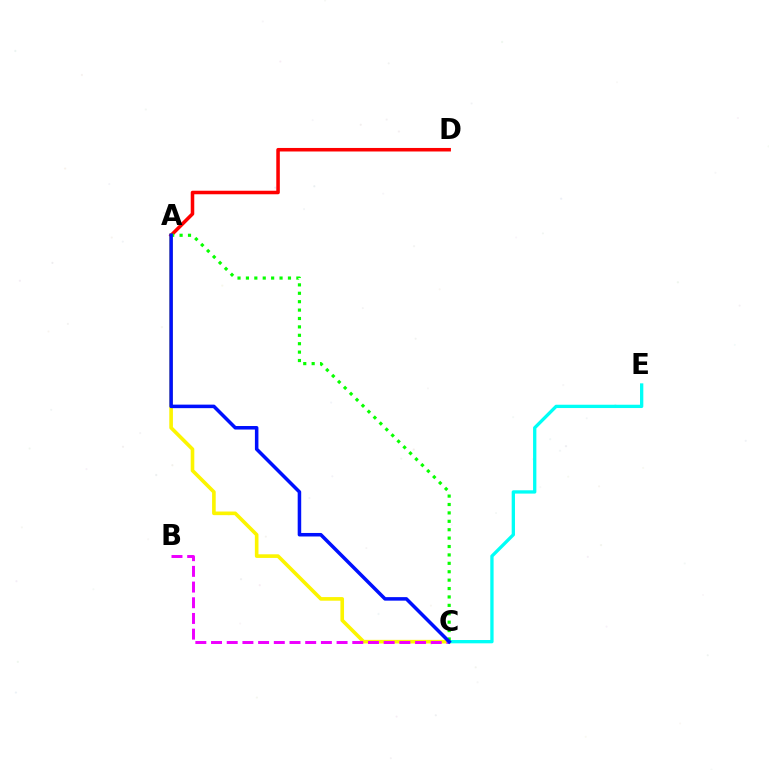{('A', 'C'): [{'color': '#fcf500', 'line_style': 'solid', 'thickness': 2.61}, {'color': '#08ff00', 'line_style': 'dotted', 'thickness': 2.28}, {'color': '#0010ff', 'line_style': 'solid', 'thickness': 2.54}], ('B', 'C'): [{'color': '#ee00ff', 'line_style': 'dashed', 'thickness': 2.13}], ('C', 'E'): [{'color': '#00fff6', 'line_style': 'solid', 'thickness': 2.38}], ('A', 'D'): [{'color': '#ff0000', 'line_style': 'solid', 'thickness': 2.54}]}